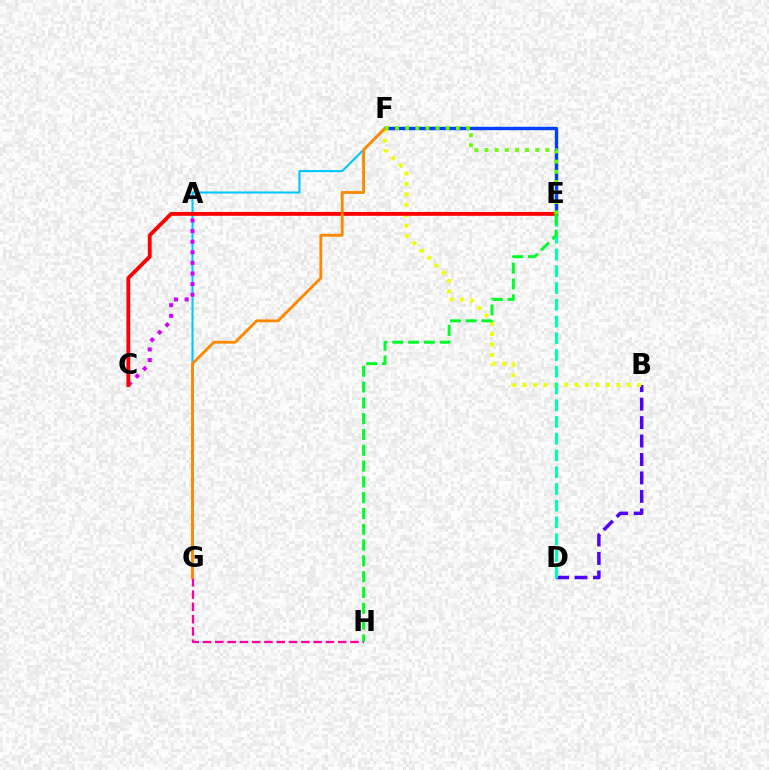{('G', 'H'): [{'color': '#ff00a0', 'line_style': 'dashed', 'thickness': 1.67}], ('F', 'G'): [{'color': '#00c7ff', 'line_style': 'solid', 'thickness': 1.51}, {'color': '#ff8800', 'line_style': 'solid', 'thickness': 2.06}], ('A', 'C'): [{'color': '#d600ff', 'line_style': 'dotted', 'thickness': 2.88}], ('E', 'F'): [{'color': '#003fff', 'line_style': 'solid', 'thickness': 2.43}, {'color': '#66ff00', 'line_style': 'dotted', 'thickness': 2.75}], ('B', 'D'): [{'color': '#4f00ff', 'line_style': 'dashed', 'thickness': 2.51}], ('B', 'F'): [{'color': '#eeff00', 'line_style': 'dotted', 'thickness': 2.83}], ('D', 'E'): [{'color': '#00ffaf', 'line_style': 'dashed', 'thickness': 2.27}], ('C', 'E'): [{'color': '#ff0000', 'line_style': 'solid', 'thickness': 2.76}], ('E', 'H'): [{'color': '#00ff27', 'line_style': 'dashed', 'thickness': 2.15}]}